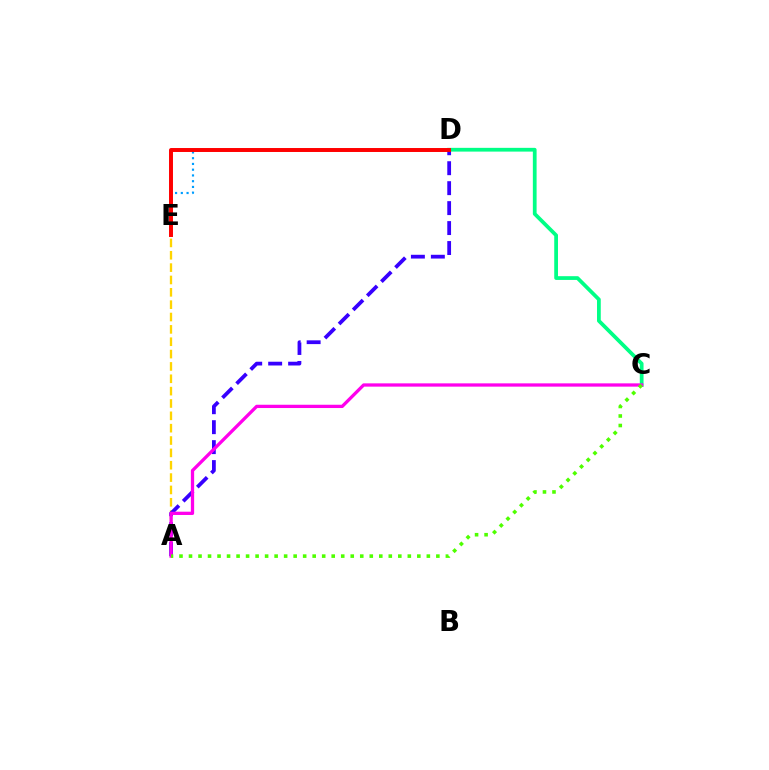{('C', 'D'): [{'color': '#00ff86', 'line_style': 'solid', 'thickness': 2.7}], ('A', 'E'): [{'color': '#ffd500', 'line_style': 'dashed', 'thickness': 1.68}], ('D', 'E'): [{'color': '#009eff', 'line_style': 'dotted', 'thickness': 1.56}, {'color': '#ff0000', 'line_style': 'solid', 'thickness': 2.85}], ('A', 'D'): [{'color': '#3700ff', 'line_style': 'dashed', 'thickness': 2.71}], ('A', 'C'): [{'color': '#ff00ed', 'line_style': 'solid', 'thickness': 2.36}, {'color': '#4fff00', 'line_style': 'dotted', 'thickness': 2.58}]}